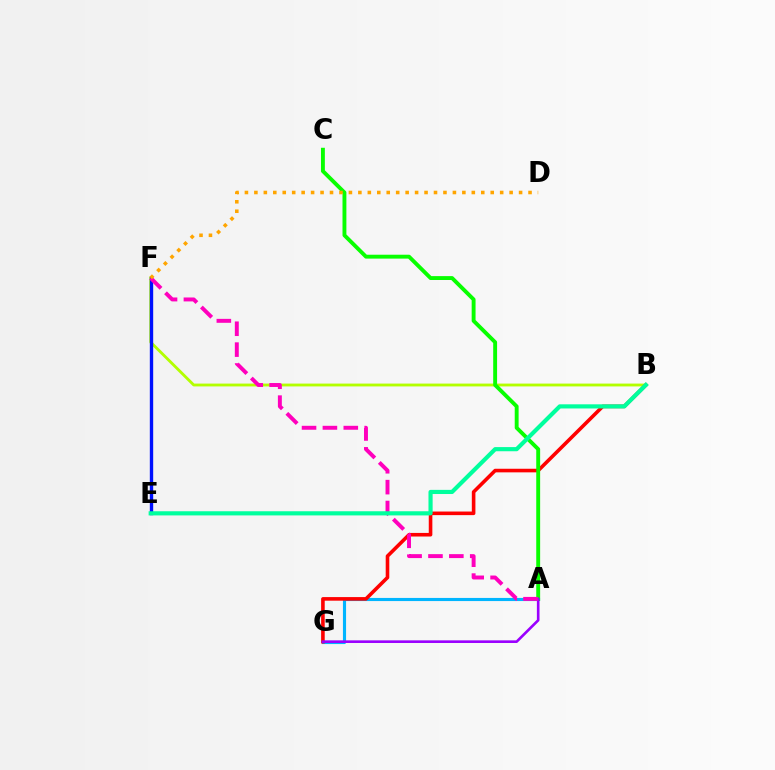{('B', 'F'): [{'color': '#b3ff00', 'line_style': 'solid', 'thickness': 2.04}], ('A', 'G'): [{'color': '#00b5ff', 'line_style': 'solid', 'thickness': 2.25}, {'color': '#9b00ff', 'line_style': 'solid', 'thickness': 1.89}], ('E', 'F'): [{'color': '#0010ff', 'line_style': 'solid', 'thickness': 2.42}], ('B', 'G'): [{'color': '#ff0000', 'line_style': 'solid', 'thickness': 2.59}], ('A', 'C'): [{'color': '#08ff00', 'line_style': 'solid', 'thickness': 2.8}], ('A', 'F'): [{'color': '#ff00bd', 'line_style': 'dashed', 'thickness': 2.84}], ('B', 'E'): [{'color': '#00ff9d', 'line_style': 'solid', 'thickness': 2.99}], ('D', 'F'): [{'color': '#ffa500', 'line_style': 'dotted', 'thickness': 2.57}]}